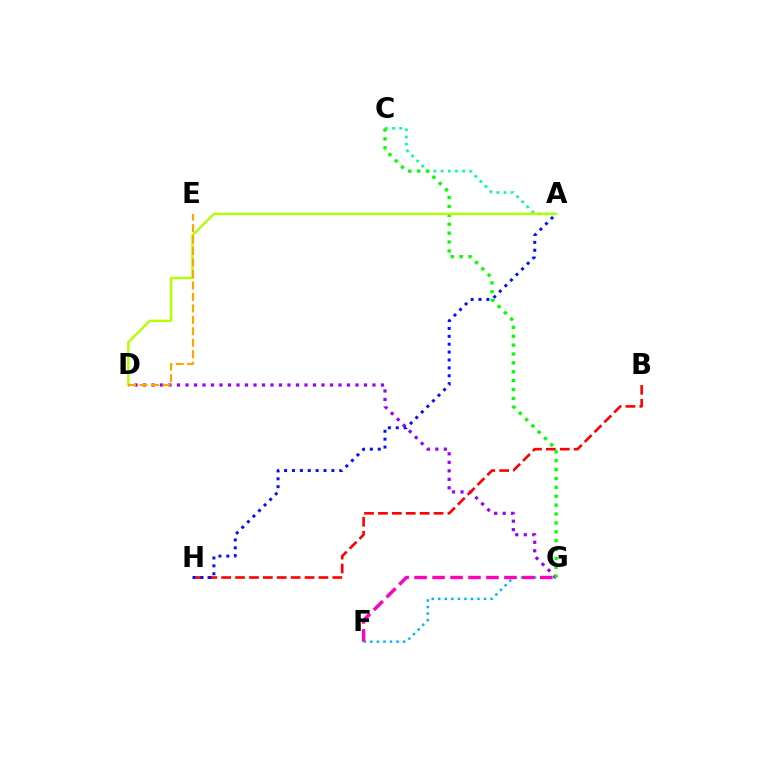{('F', 'G'): [{'color': '#00b5ff', 'line_style': 'dotted', 'thickness': 1.78}, {'color': '#ff00bd', 'line_style': 'dashed', 'thickness': 2.44}], ('A', 'C'): [{'color': '#00ff9d', 'line_style': 'dotted', 'thickness': 1.95}], ('D', 'G'): [{'color': '#9b00ff', 'line_style': 'dotted', 'thickness': 2.31}], ('B', 'H'): [{'color': '#ff0000', 'line_style': 'dashed', 'thickness': 1.89}], ('C', 'G'): [{'color': '#08ff00', 'line_style': 'dotted', 'thickness': 2.41}], ('A', 'D'): [{'color': '#b3ff00', 'line_style': 'solid', 'thickness': 1.72}], ('D', 'E'): [{'color': '#ffa500', 'line_style': 'dashed', 'thickness': 1.56}], ('A', 'H'): [{'color': '#0010ff', 'line_style': 'dotted', 'thickness': 2.14}]}